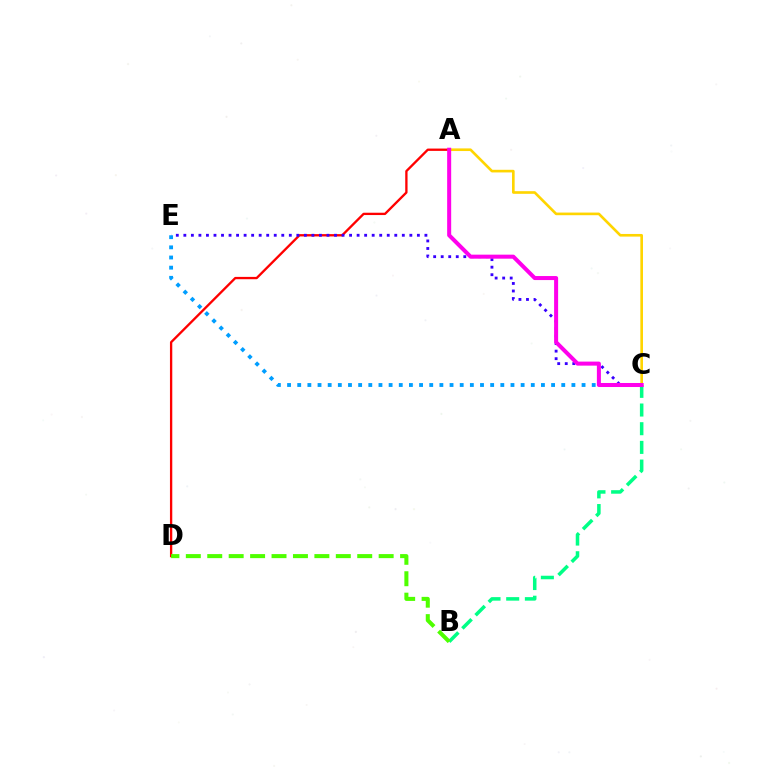{('A', 'D'): [{'color': '#ff0000', 'line_style': 'solid', 'thickness': 1.67}], ('B', 'C'): [{'color': '#00ff86', 'line_style': 'dashed', 'thickness': 2.54}], ('C', 'E'): [{'color': '#009eff', 'line_style': 'dotted', 'thickness': 2.76}, {'color': '#3700ff', 'line_style': 'dotted', 'thickness': 2.05}], ('A', 'C'): [{'color': '#ffd500', 'line_style': 'solid', 'thickness': 1.9}, {'color': '#ff00ed', 'line_style': 'solid', 'thickness': 2.9}], ('B', 'D'): [{'color': '#4fff00', 'line_style': 'dashed', 'thickness': 2.91}]}